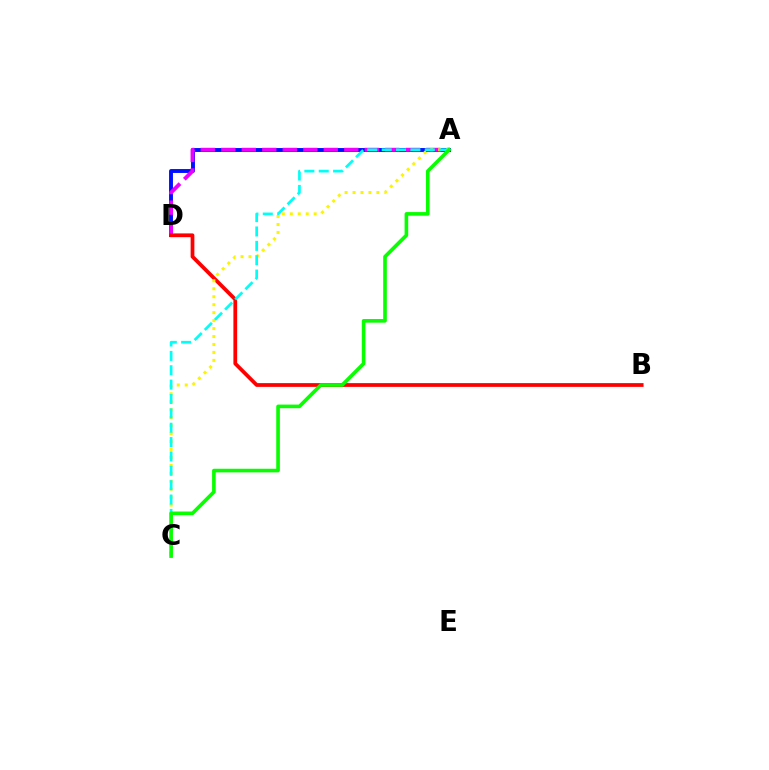{('A', 'D'): [{'color': '#0010ff', 'line_style': 'solid', 'thickness': 2.81}, {'color': '#ee00ff', 'line_style': 'dashed', 'thickness': 2.79}], ('B', 'D'): [{'color': '#ff0000', 'line_style': 'solid', 'thickness': 2.7}], ('A', 'C'): [{'color': '#fcf500', 'line_style': 'dotted', 'thickness': 2.16}, {'color': '#00fff6', 'line_style': 'dashed', 'thickness': 1.95}, {'color': '#08ff00', 'line_style': 'solid', 'thickness': 2.61}]}